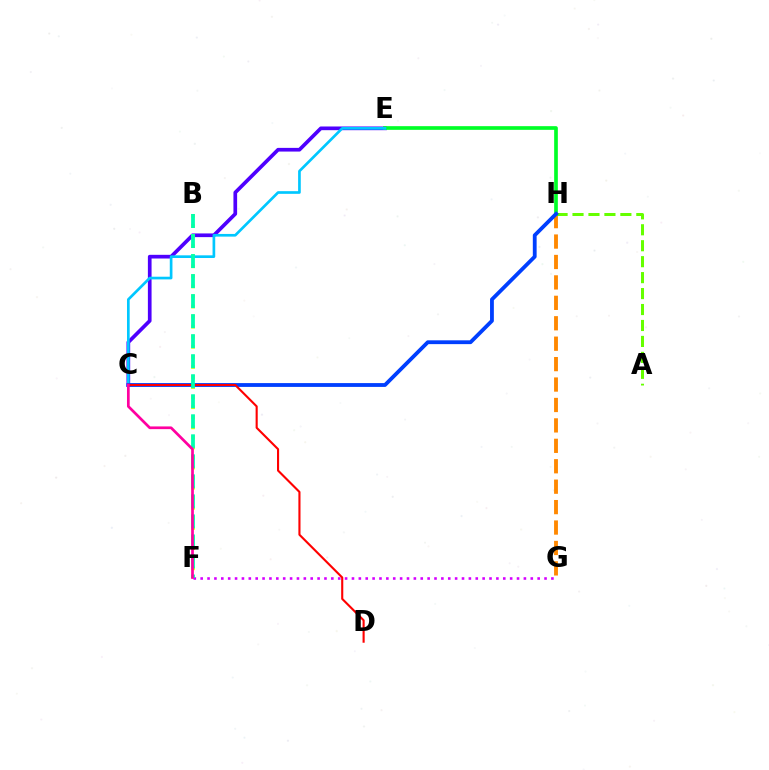{('G', 'H'): [{'color': '#ff8800', 'line_style': 'dashed', 'thickness': 2.78}], ('A', 'H'): [{'color': '#66ff00', 'line_style': 'dashed', 'thickness': 2.17}], ('C', 'E'): [{'color': '#4f00ff', 'line_style': 'solid', 'thickness': 2.66}, {'color': '#00c7ff', 'line_style': 'solid', 'thickness': 1.93}], ('B', 'F'): [{'color': '#eeff00', 'line_style': 'dotted', 'thickness': 2.74}, {'color': '#00ffaf', 'line_style': 'dashed', 'thickness': 2.72}], ('E', 'H'): [{'color': '#00ff27', 'line_style': 'solid', 'thickness': 2.65}], ('F', 'G'): [{'color': '#d600ff', 'line_style': 'dotted', 'thickness': 1.87}], ('C', 'H'): [{'color': '#003fff', 'line_style': 'solid', 'thickness': 2.75}], ('C', 'D'): [{'color': '#ff0000', 'line_style': 'solid', 'thickness': 1.52}], ('C', 'F'): [{'color': '#ff00a0', 'line_style': 'solid', 'thickness': 1.95}]}